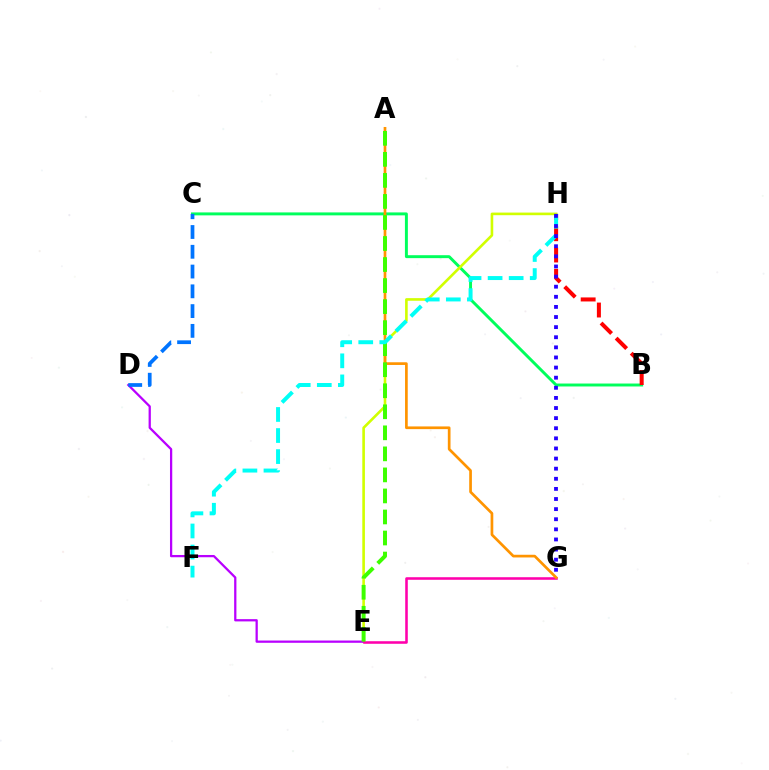{('B', 'C'): [{'color': '#00ff5c', 'line_style': 'solid', 'thickness': 2.12}], ('E', 'H'): [{'color': '#d1ff00', 'line_style': 'solid', 'thickness': 1.89}], ('D', 'E'): [{'color': '#b900ff', 'line_style': 'solid', 'thickness': 1.63}], ('B', 'H'): [{'color': '#ff0000', 'line_style': 'dashed', 'thickness': 2.9}], ('E', 'G'): [{'color': '#ff00ac', 'line_style': 'solid', 'thickness': 1.85}], ('A', 'G'): [{'color': '#ff9400', 'line_style': 'solid', 'thickness': 1.94}], ('A', 'E'): [{'color': '#3dff00', 'line_style': 'dashed', 'thickness': 2.86}], ('F', 'H'): [{'color': '#00fff6', 'line_style': 'dashed', 'thickness': 2.86}], ('C', 'D'): [{'color': '#0074ff', 'line_style': 'dashed', 'thickness': 2.69}], ('G', 'H'): [{'color': '#2500ff', 'line_style': 'dotted', 'thickness': 2.75}]}